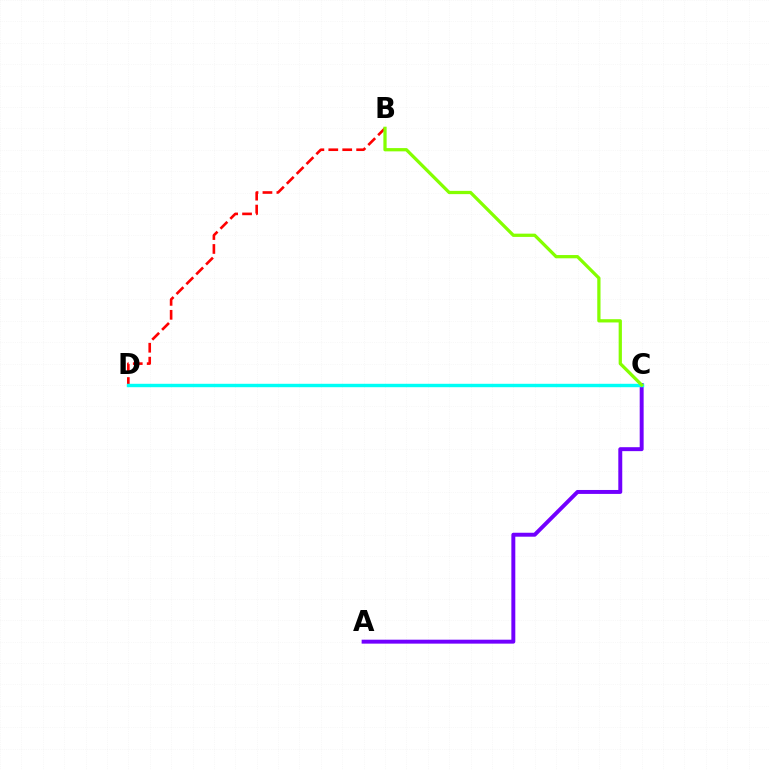{('A', 'C'): [{'color': '#7200ff', 'line_style': 'solid', 'thickness': 2.84}], ('B', 'D'): [{'color': '#ff0000', 'line_style': 'dashed', 'thickness': 1.89}], ('C', 'D'): [{'color': '#00fff6', 'line_style': 'solid', 'thickness': 2.46}], ('B', 'C'): [{'color': '#84ff00', 'line_style': 'solid', 'thickness': 2.34}]}